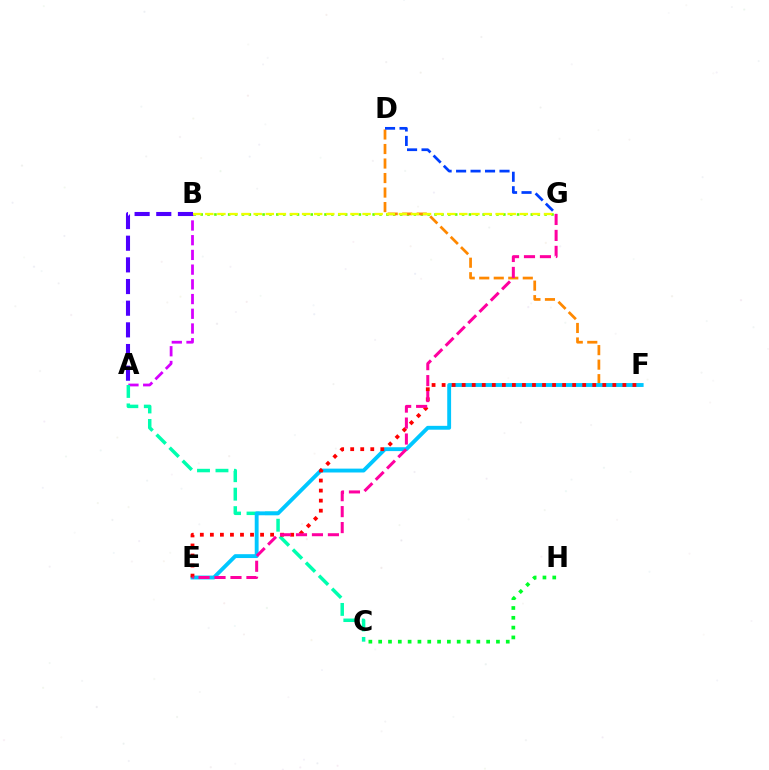{('B', 'G'): [{'color': '#66ff00', 'line_style': 'dotted', 'thickness': 1.87}, {'color': '#eeff00', 'line_style': 'dashed', 'thickness': 1.64}], ('A', 'B'): [{'color': '#d600ff', 'line_style': 'dashed', 'thickness': 2.0}, {'color': '#4f00ff', 'line_style': 'dashed', 'thickness': 2.94}], ('A', 'C'): [{'color': '#00ffaf', 'line_style': 'dashed', 'thickness': 2.51}], ('D', 'F'): [{'color': '#ff8800', 'line_style': 'dashed', 'thickness': 1.97}], ('E', 'F'): [{'color': '#00c7ff', 'line_style': 'solid', 'thickness': 2.78}, {'color': '#ff0000', 'line_style': 'dotted', 'thickness': 2.73}], ('D', 'G'): [{'color': '#003fff', 'line_style': 'dashed', 'thickness': 1.97}], ('C', 'H'): [{'color': '#00ff27', 'line_style': 'dotted', 'thickness': 2.67}], ('E', 'G'): [{'color': '#ff00a0', 'line_style': 'dashed', 'thickness': 2.17}]}